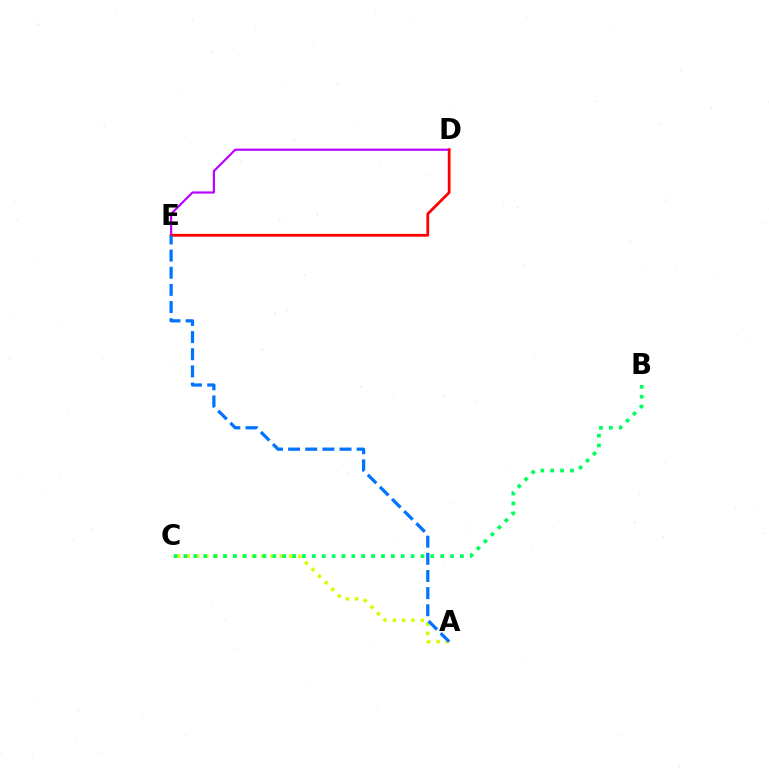{('D', 'E'): [{'color': '#b900ff', 'line_style': 'solid', 'thickness': 1.56}, {'color': '#ff0000', 'line_style': 'solid', 'thickness': 1.99}], ('A', 'C'): [{'color': '#d1ff00', 'line_style': 'dotted', 'thickness': 2.53}], ('B', 'C'): [{'color': '#00ff5c', 'line_style': 'dotted', 'thickness': 2.68}], ('A', 'E'): [{'color': '#0074ff', 'line_style': 'dashed', 'thickness': 2.33}]}